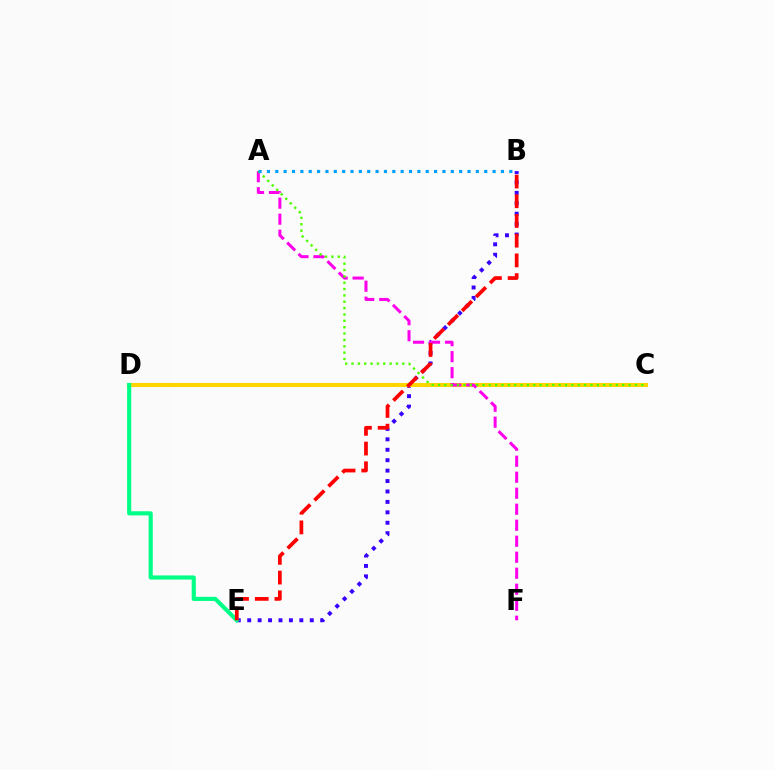{('B', 'E'): [{'color': '#3700ff', 'line_style': 'dotted', 'thickness': 2.83}, {'color': '#ff0000', 'line_style': 'dashed', 'thickness': 2.68}], ('C', 'D'): [{'color': '#ffd500', 'line_style': 'solid', 'thickness': 2.92}], ('D', 'E'): [{'color': '#00ff86', 'line_style': 'solid', 'thickness': 2.98}], ('A', 'F'): [{'color': '#ff00ed', 'line_style': 'dashed', 'thickness': 2.17}], ('A', 'C'): [{'color': '#4fff00', 'line_style': 'dotted', 'thickness': 1.73}], ('A', 'B'): [{'color': '#009eff', 'line_style': 'dotted', 'thickness': 2.27}]}